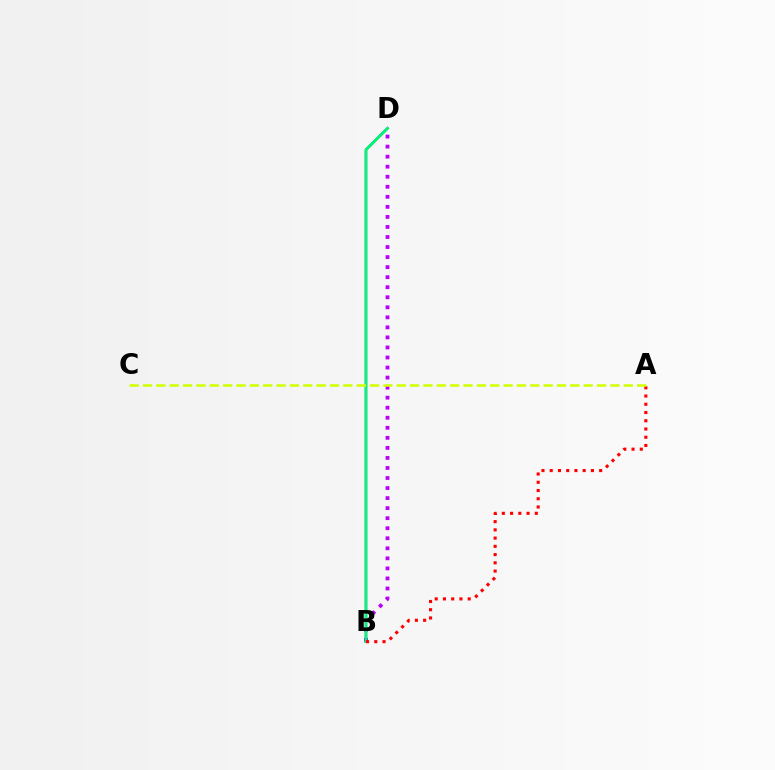{('B', 'D'): [{'color': '#b900ff', 'line_style': 'dotted', 'thickness': 2.73}, {'color': '#0074ff', 'line_style': 'solid', 'thickness': 1.88}, {'color': '#00ff5c', 'line_style': 'solid', 'thickness': 1.72}], ('A', 'B'): [{'color': '#ff0000', 'line_style': 'dotted', 'thickness': 2.24}], ('A', 'C'): [{'color': '#d1ff00', 'line_style': 'dashed', 'thickness': 1.81}]}